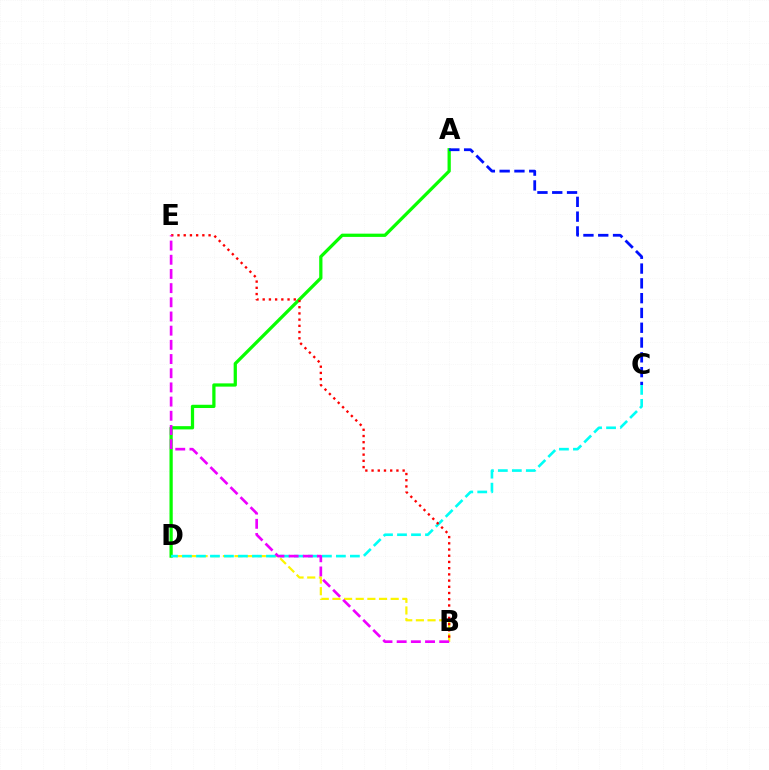{('B', 'D'): [{'color': '#fcf500', 'line_style': 'dashed', 'thickness': 1.58}], ('A', 'D'): [{'color': '#08ff00', 'line_style': 'solid', 'thickness': 2.34}], ('C', 'D'): [{'color': '#00fff6', 'line_style': 'dashed', 'thickness': 1.9}], ('B', 'E'): [{'color': '#ff0000', 'line_style': 'dotted', 'thickness': 1.69}, {'color': '#ee00ff', 'line_style': 'dashed', 'thickness': 1.93}], ('A', 'C'): [{'color': '#0010ff', 'line_style': 'dashed', 'thickness': 2.01}]}